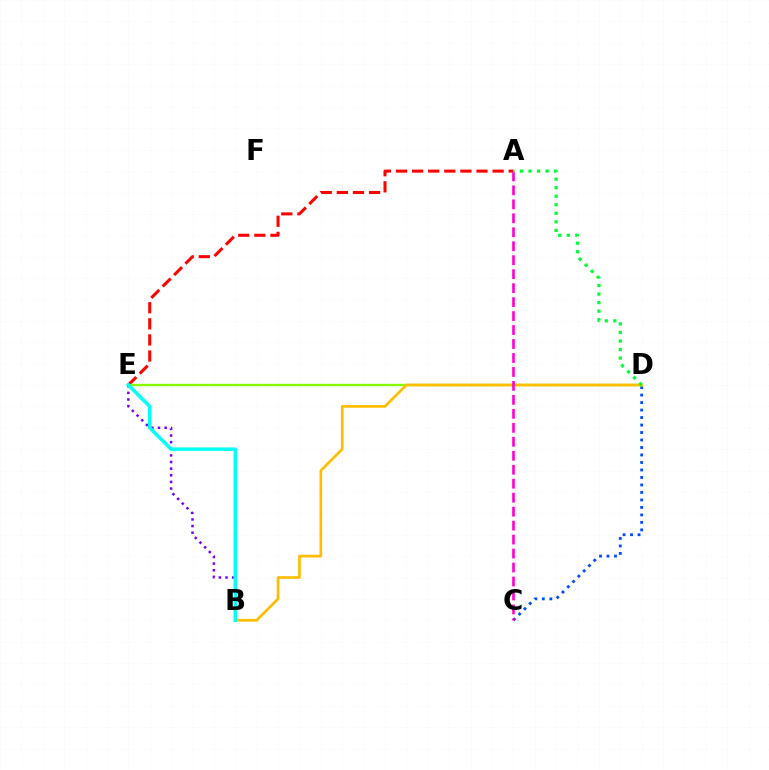{('A', 'E'): [{'color': '#ff0000', 'line_style': 'dashed', 'thickness': 2.19}], ('C', 'D'): [{'color': '#004bff', 'line_style': 'dotted', 'thickness': 2.03}], ('D', 'E'): [{'color': '#84ff00', 'line_style': 'solid', 'thickness': 1.68}], ('B', 'D'): [{'color': '#ffbd00', 'line_style': 'solid', 'thickness': 1.94}], ('A', 'C'): [{'color': '#ff00cf', 'line_style': 'dashed', 'thickness': 1.9}], ('A', 'D'): [{'color': '#00ff39', 'line_style': 'dotted', 'thickness': 2.32}], ('B', 'E'): [{'color': '#7200ff', 'line_style': 'dotted', 'thickness': 1.8}, {'color': '#00fff6', 'line_style': 'solid', 'thickness': 2.51}]}